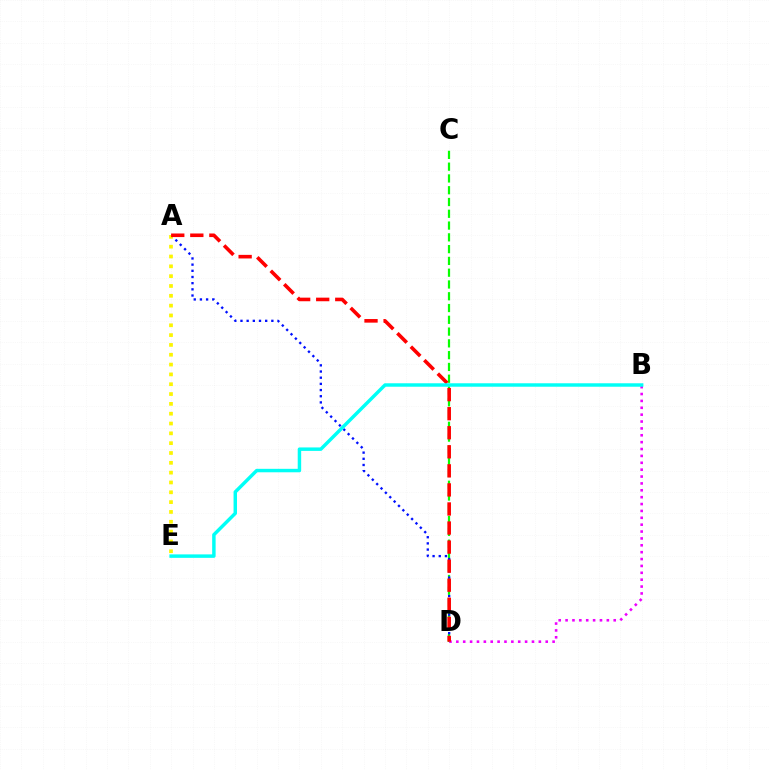{('C', 'D'): [{'color': '#08ff00', 'line_style': 'dashed', 'thickness': 1.6}], ('A', 'D'): [{'color': '#0010ff', 'line_style': 'dotted', 'thickness': 1.68}, {'color': '#ff0000', 'line_style': 'dashed', 'thickness': 2.59}], ('B', 'D'): [{'color': '#ee00ff', 'line_style': 'dotted', 'thickness': 1.87}], ('A', 'E'): [{'color': '#fcf500', 'line_style': 'dotted', 'thickness': 2.67}], ('B', 'E'): [{'color': '#00fff6', 'line_style': 'solid', 'thickness': 2.49}]}